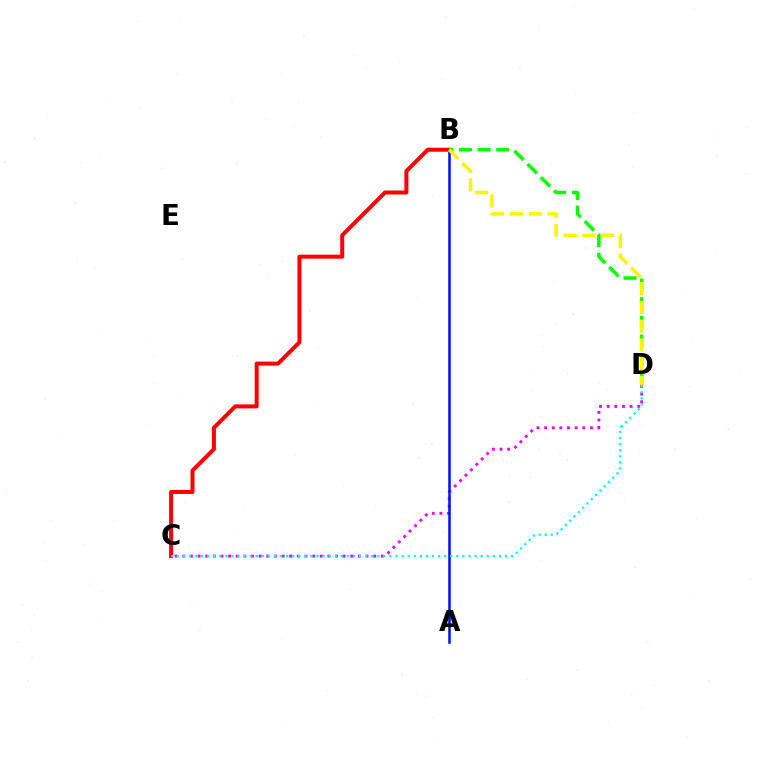{('C', 'D'): [{'color': '#ee00ff', 'line_style': 'dotted', 'thickness': 2.07}, {'color': '#00fff6', 'line_style': 'dotted', 'thickness': 1.65}], ('A', 'B'): [{'color': '#0010ff', 'line_style': 'solid', 'thickness': 1.83}], ('B', 'C'): [{'color': '#ff0000', 'line_style': 'solid', 'thickness': 2.89}], ('B', 'D'): [{'color': '#08ff00', 'line_style': 'dashed', 'thickness': 2.54}, {'color': '#fcf500', 'line_style': 'dashed', 'thickness': 2.55}]}